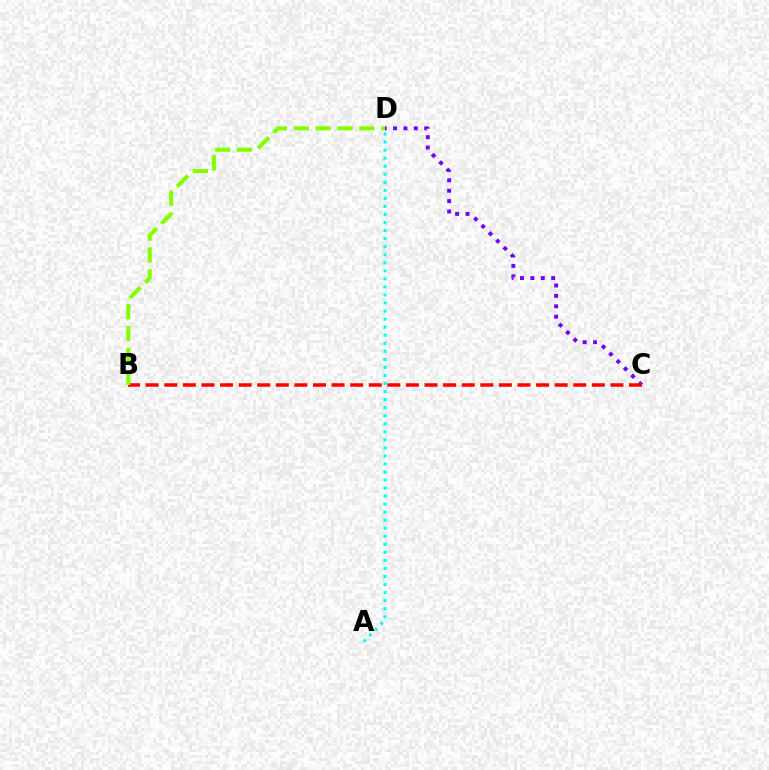{('C', 'D'): [{'color': '#7200ff', 'line_style': 'dotted', 'thickness': 2.82}], ('B', 'C'): [{'color': '#ff0000', 'line_style': 'dashed', 'thickness': 2.53}], ('A', 'D'): [{'color': '#00fff6', 'line_style': 'dotted', 'thickness': 2.19}], ('B', 'D'): [{'color': '#84ff00', 'line_style': 'dashed', 'thickness': 2.97}]}